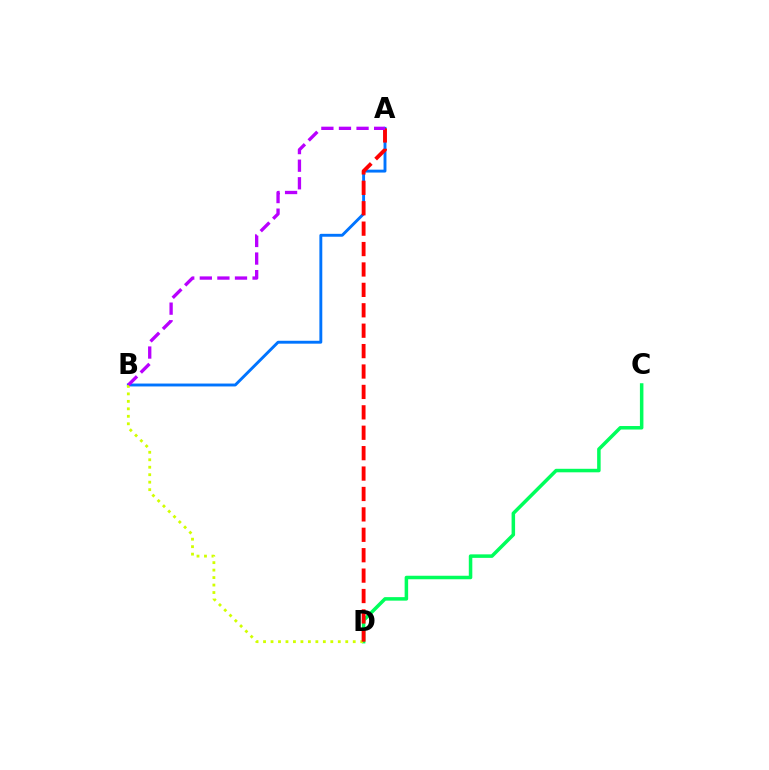{('C', 'D'): [{'color': '#00ff5c', 'line_style': 'solid', 'thickness': 2.53}], ('A', 'B'): [{'color': '#0074ff', 'line_style': 'solid', 'thickness': 2.09}, {'color': '#b900ff', 'line_style': 'dashed', 'thickness': 2.39}], ('B', 'D'): [{'color': '#d1ff00', 'line_style': 'dotted', 'thickness': 2.03}], ('A', 'D'): [{'color': '#ff0000', 'line_style': 'dashed', 'thickness': 2.77}]}